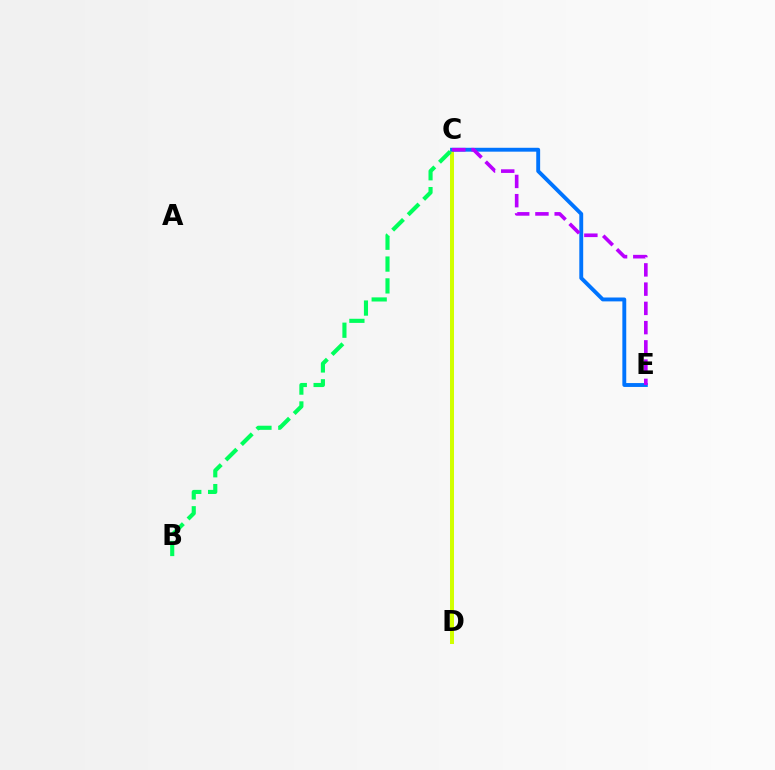{('C', 'D'): [{'color': '#ff0000', 'line_style': 'dotted', 'thickness': 2.55}, {'color': '#d1ff00', 'line_style': 'solid', 'thickness': 2.88}], ('C', 'E'): [{'color': '#0074ff', 'line_style': 'solid', 'thickness': 2.79}, {'color': '#b900ff', 'line_style': 'dashed', 'thickness': 2.61}], ('B', 'C'): [{'color': '#00ff5c', 'line_style': 'dashed', 'thickness': 2.97}]}